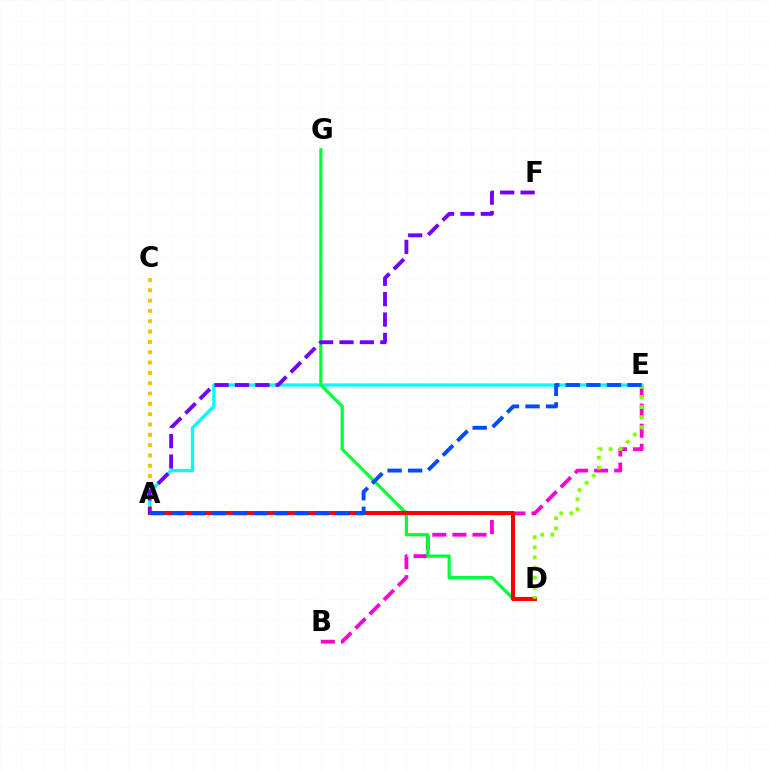{('A', 'E'): [{'color': '#00fff6', 'line_style': 'solid', 'thickness': 2.37}, {'color': '#004bff', 'line_style': 'dashed', 'thickness': 2.79}], ('B', 'E'): [{'color': '#ff00cf', 'line_style': 'dashed', 'thickness': 2.73}], ('D', 'G'): [{'color': '#00ff39', 'line_style': 'solid', 'thickness': 2.29}], ('A', 'D'): [{'color': '#ff0000', 'line_style': 'solid', 'thickness': 2.92}], ('A', 'C'): [{'color': '#ffbd00', 'line_style': 'dotted', 'thickness': 2.8}], ('A', 'F'): [{'color': '#7200ff', 'line_style': 'dashed', 'thickness': 2.77}], ('D', 'E'): [{'color': '#84ff00', 'line_style': 'dotted', 'thickness': 2.74}]}